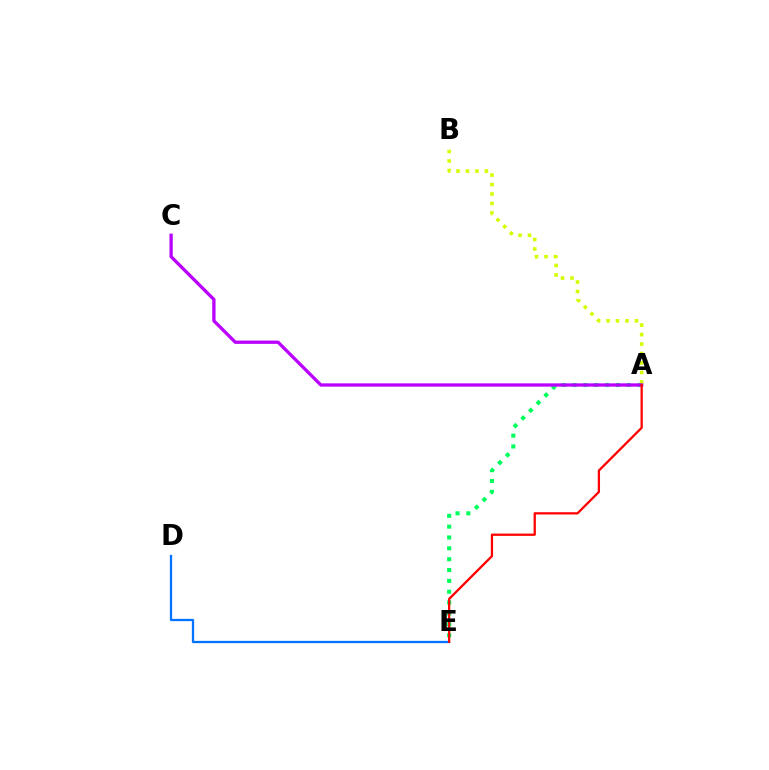{('A', 'E'): [{'color': '#00ff5c', 'line_style': 'dotted', 'thickness': 2.95}, {'color': '#ff0000', 'line_style': 'solid', 'thickness': 1.63}], ('D', 'E'): [{'color': '#0074ff', 'line_style': 'solid', 'thickness': 1.64}], ('A', 'B'): [{'color': '#d1ff00', 'line_style': 'dotted', 'thickness': 2.57}], ('A', 'C'): [{'color': '#b900ff', 'line_style': 'solid', 'thickness': 2.37}]}